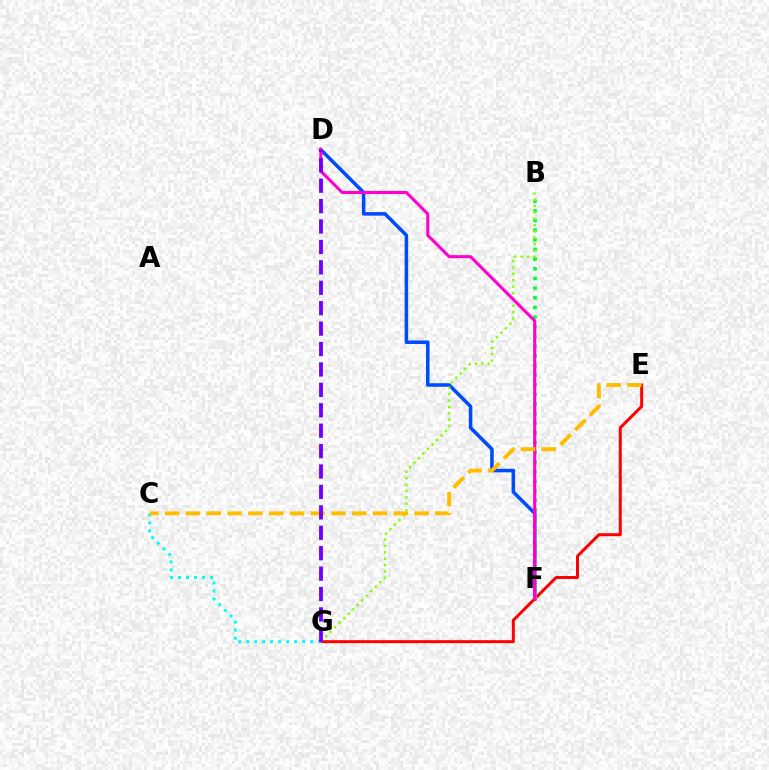{('D', 'F'): [{'color': '#004bff', 'line_style': 'solid', 'thickness': 2.56}, {'color': '#ff00cf', 'line_style': 'solid', 'thickness': 2.2}], ('E', 'G'): [{'color': '#ff0000', 'line_style': 'solid', 'thickness': 2.15}], ('B', 'F'): [{'color': '#00ff39', 'line_style': 'dotted', 'thickness': 2.62}], ('B', 'G'): [{'color': '#84ff00', 'line_style': 'dotted', 'thickness': 1.73}], ('C', 'G'): [{'color': '#00fff6', 'line_style': 'dotted', 'thickness': 2.17}], ('C', 'E'): [{'color': '#ffbd00', 'line_style': 'dashed', 'thickness': 2.82}], ('D', 'G'): [{'color': '#7200ff', 'line_style': 'dashed', 'thickness': 2.77}]}